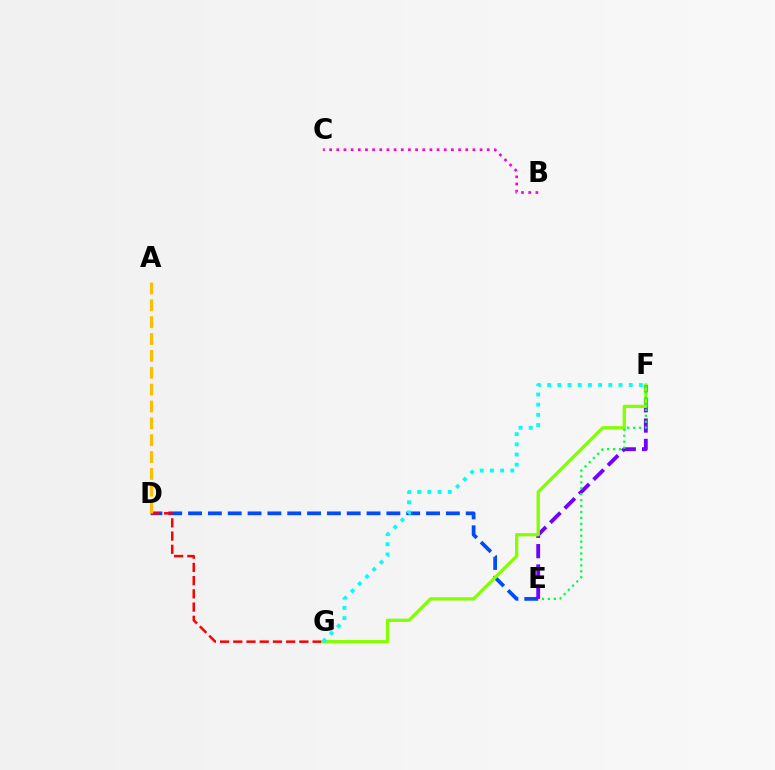{('D', 'E'): [{'color': '#004bff', 'line_style': 'dashed', 'thickness': 2.69}], ('D', 'G'): [{'color': '#ff0000', 'line_style': 'dashed', 'thickness': 1.8}], ('B', 'C'): [{'color': '#ff00cf', 'line_style': 'dotted', 'thickness': 1.95}], ('E', 'F'): [{'color': '#7200ff', 'line_style': 'dashed', 'thickness': 2.76}, {'color': '#00ff39', 'line_style': 'dotted', 'thickness': 1.61}], ('F', 'G'): [{'color': '#84ff00', 'line_style': 'solid', 'thickness': 2.36}, {'color': '#00fff6', 'line_style': 'dotted', 'thickness': 2.77}], ('A', 'D'): [{'color': '#ffbd00', 'line_style': 'dashed', 'thickness': 2.29}]}